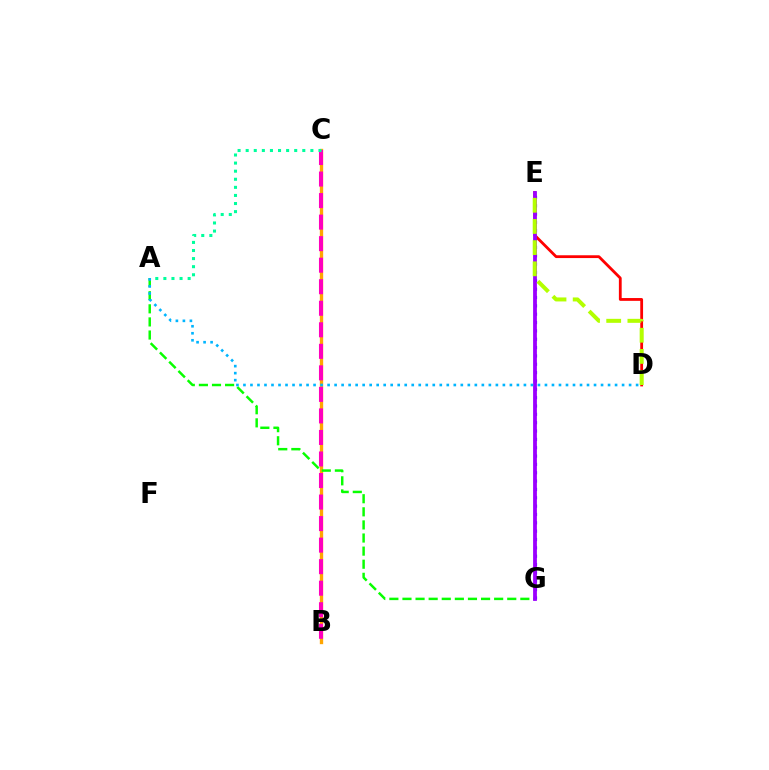{('B', 'C'): [{'color': '#ffa500', 'line_style': 'solid', 'thickness': 2.4}, {'color': '#ff00bd', 'line_style': 'dashed', 'thickness': 2.93}], ('A', 'G'): [{'color': '#08ff00', 'line_style': 'dashed', 'thickness': 1.78}], ('E', 'G'): [{'color': '#0010ff', 'line_style': 'dotted', 'thickness': 2.27}, {'color': '#9b00ff', 'line_style': 'solid', 'thickness': 2.74}], ('D', 'E'): [{'color': '#ff0000', 'line_style': 'solid', 'thickness': 2.02}, {'color': '#b3ff00', 'line_style': 'dashed', 'thickness': 2.88}], ('A', 'D'): [{'color': '#00b5ff', 'line_style': 'dotted', 'thickness': 1.91}], ('A', 'C'): [{'color': '#00ff9d', 'line_style': 'dotted', 'thickness': 2.2}]}